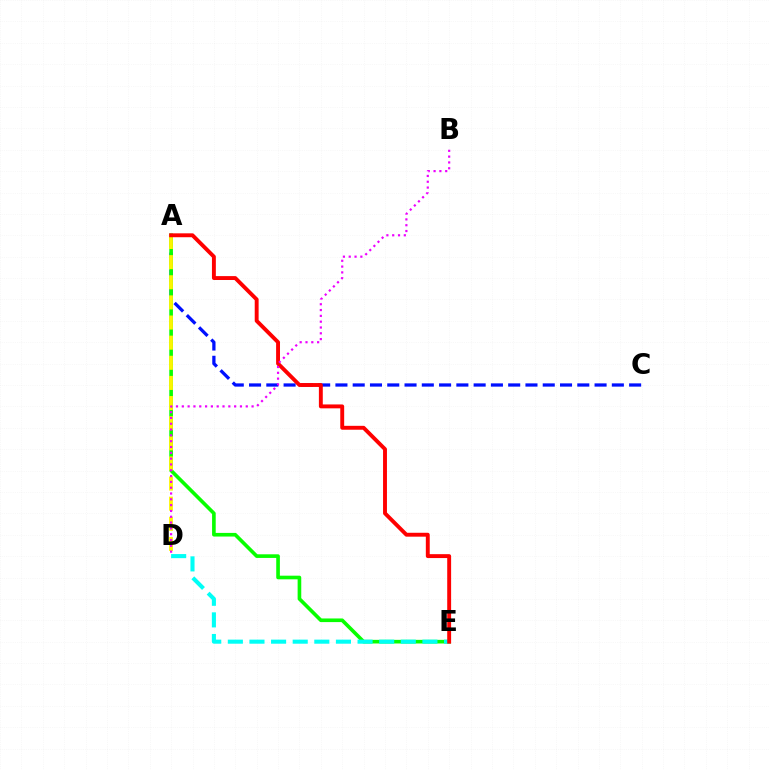{('A', 'C'): [{'color': '#0010ff', 'line_style': 'dashed', 'thickness': 2.35}], ('A', 'E'): [{'color': '#08ff00', 'line_style': 'solid', 'thickness': 2.62}, {'color': '#ff0000', 'line_style': 'solid', 'thickness': 2.81}], ('D', 'E'): [{'color': '#00fff6', 'line_style': 'dashed', 'thickness': 2.94}], ('A', 'D'): [{'color': '#fcf500', 'line_style': 'dashed', 'thickness': 2.73}], ('B', 'D'): [{'color': '#ee00ff', 'line_style': 'dotted', 'thickness': 1.58}]}